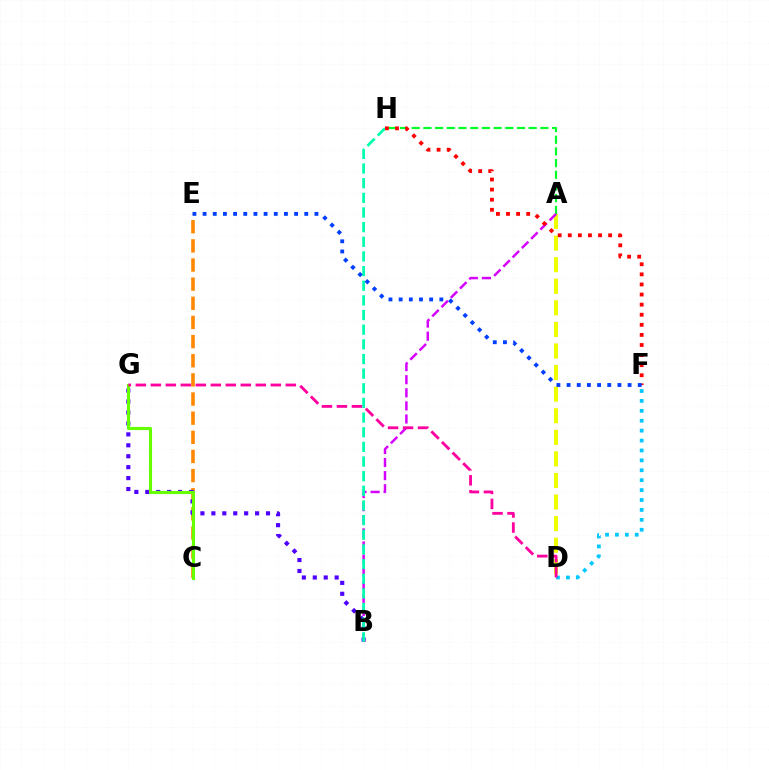{('A', 'D'): [{'color': '#eeff00', 'line_style': 'dashed', 'thickness': 2.93}], ('A', 'H'): [{'color': '#00ff27', 'line_style': 'dashed', 'thickness': 1.59}], ('C', 'E'): [{'color': '#ff8800', 'line_style': 'dashed', 'thickness': 2.6}], ('A', 'B'): [{'color': '#d600ff', 'line_style': 'dashed', 'thickness': 1.78}], ('B', 'G'): [{'color': '#4f00ff', 'line_style': 'dotted', 'thickness': 2.97}], ('D', 'F'): [{'color': '#00c7ff', 'line_style': 'dotted', 'thickness': 2.69}], ('C', 'G'): [{'color': '#66ff00', 'line_style': 'solid', 'thickness': 2.24}], ('B', 'H'): [{'color': '#00ffaf', 'line_style': 'dashed', 'thickness': 1.99}], ('F', 'H'): [{'color': '#ff0000', 'line_style': 'dotted', 'thickness': 2.74}], ('D', 'G'): [{'color': '#ff00a0', 'line_style': 'dashed', 'thickness': 2.04}], ('E', 'F'): [{'color': '#003fff', 'line_style': 'dotted', 'thickness': 2.76}]}